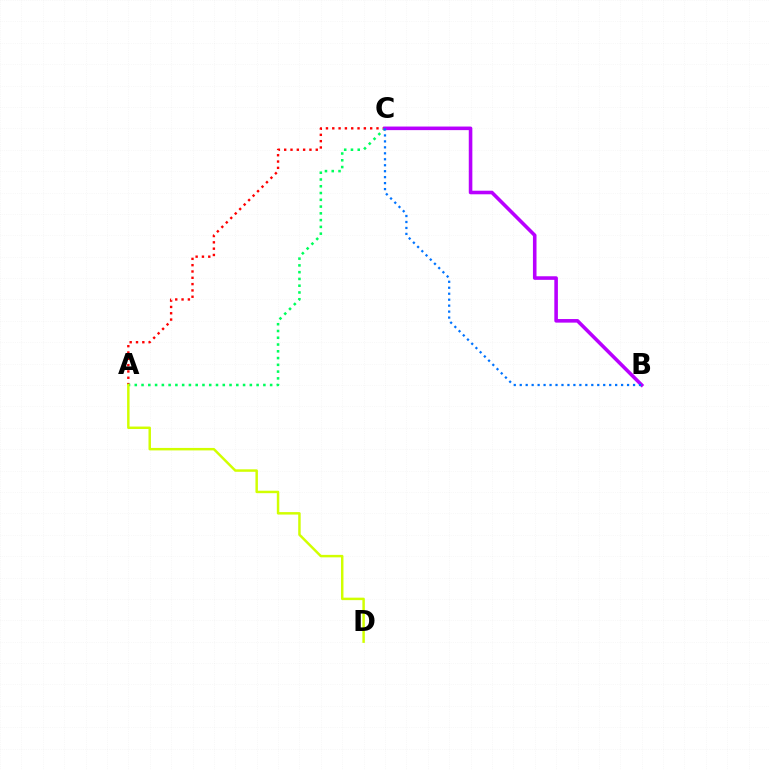{('A', 'C'): [{'color': '#ff0000', 'line_style': 'dotted', 'thickness': 1.72}, {'color': '#00ff5c', 'line_style': 'dotted', 'thickness': 1.84}], ('B', 'C'): [{'color': '#b900ff', 'line_style': 'solid', 'thickness': 2.58}, {'color': '#0074ff', 'line_style': 'dotted', 'thickness': 1.62}], ('A', 'D'): [{'color': '#d1ff00', 'line_style': 'solid', 'thickness': 1.78}]}